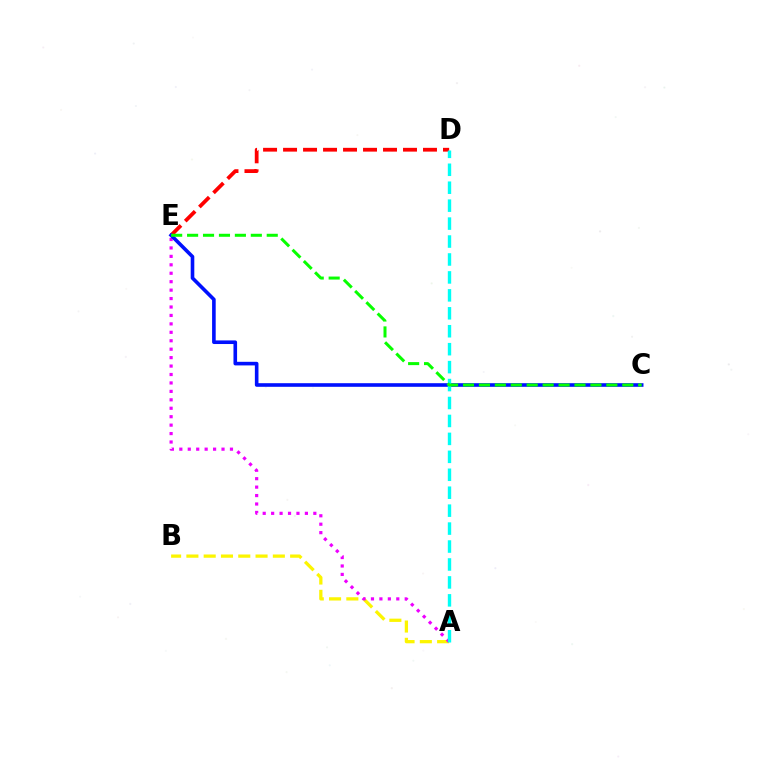{('D', 'E'): [{'color': '#ff0000', 'line_style': 'dashed', 'thickness': 2.72}], ('A', 'B'): [{'color': '#fcf500', 'line_style': 'dashed', 'thickness': 2.35}], ('A', 'E'): [{'color': '#ee00ff', 'line_style': 'dotted', 'thickness': 2.29}], ('C', 'E'): [{'color': '#0010ff', 'line_style': 'solid', 'thickness': 2.6}, {'color': '#08ff00', 'line_style': 'dashed', 'thickness': 2.16}], ('A', 'D'): [{'color': '#00fff6', 'line_style': 'dashed', 'thickness': 2.44}]}